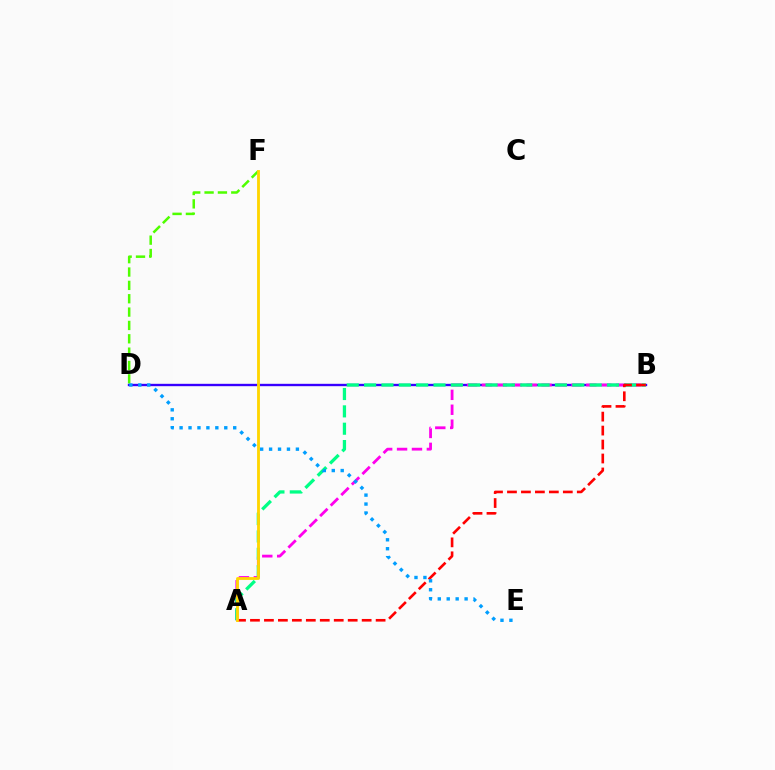{('D', 'F'): [{'color': '#4fff00', 'line_style': 'dashed', 'thickness': 1.81}], ('B', 'D'): [{'color': '#3700ff', 'line_style': 'solid', 'thickness': 1.7}], ('A', 'B'): [{'color': '#ff00ed', 'line_style': 'dashed', 'thickness': 2.03}, {'color': '#00ff86', 'line_style': 'dashed', 'thickness': 2.36}, {'color': '#ff0000', 'line_style': 'dashed', 'thickness': 1.9}], ('A', 'F'): [{'color': '#ffd500', 'line_style': 'solid', 'thickness': 2.04}], ('D', 'E'): [{'color': '#009eff', 'line_style': 'dotted', 'thickness': 2.43}]}